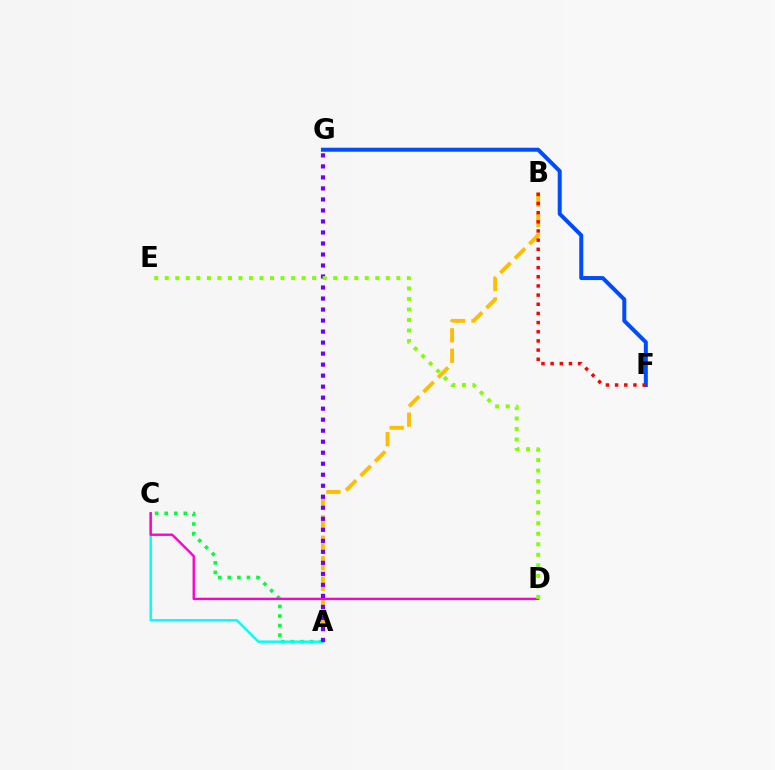{('A', 'B'): [{'color': '#ffbd00', 'line_style': 'dashed', 'thickness': 2.78}], ('A', 'C'): [{'color': '#00ff39', 'line_style': 'dotted', 'thickness': 2.6}, {'color': '#00fff6', 'line_style': 'solid', 'thickness': 1.78}], ('F', 'G'): [{'color': '#004bff', 'line_style': 'solid', 'thickness': 2.87}], ('C', 'D'): [{'color': '#ff00cf', 'line_style': 'solid', 'thickness': 1.71}], ('B', 'F'): [{'color': '#ff0000', 'line_style': 'dotted', 'thickness': 2.49}], ('A', 'G'): [{'color': '#7200ff', 'line_style': 'dotted', 'thickness': 2.99}], ('D', 'E'): [{'color': '#84ff00', 'line_style': 'dotted', 'thickness': 2.86}]}